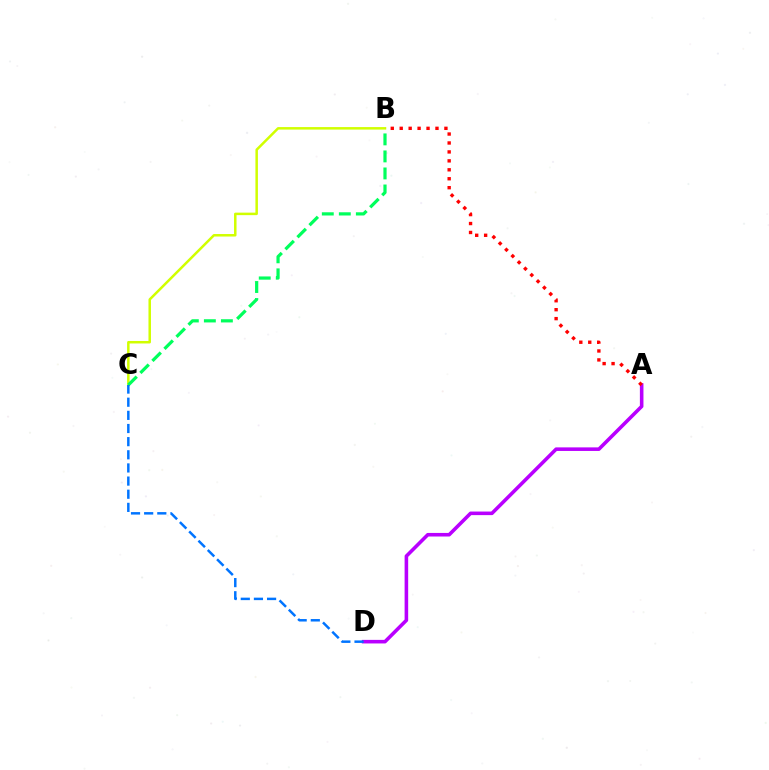{('A', 'D'): [{'color': '#b900ff', 'line_style': 'solid', 'thickness': 2.58}], ('B', 'C'): [{'color': '#d1ff00', 'line_style': 'solid', 'thickness': 1.8}, {'color': '#00ff5c', 'line_style': 'dashed', 'thickness': 2.31}], ('A', 'B'): [{'color': '#ff0000', 'line_style': 'dotted', 'thickness': 2.43}], ('C', 'D'): [{'color': '#0074ff', 'line_style': 'dashed', 'thickness': 1.79}]}